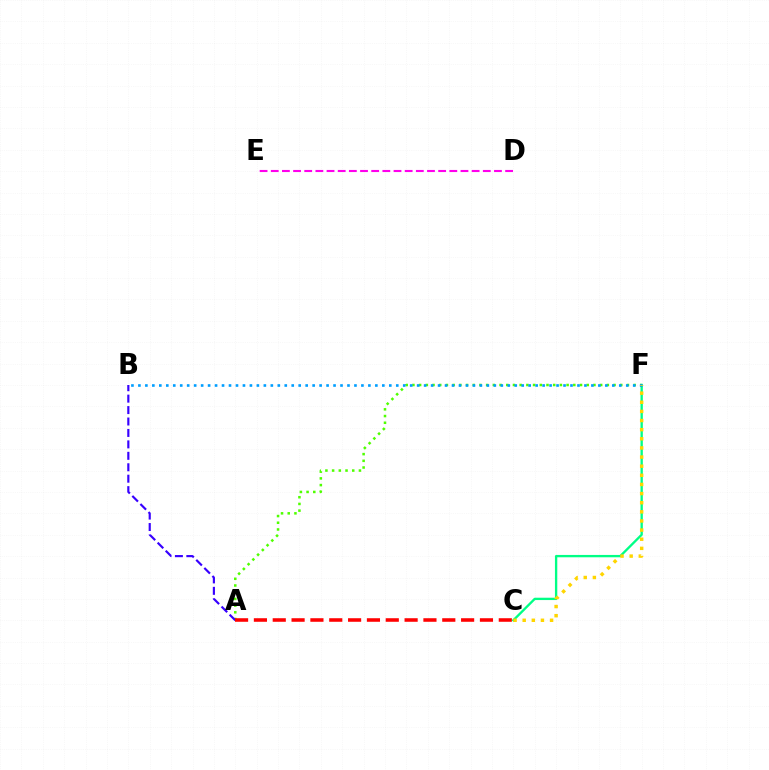{('C', 'F'): [{'color': '#00ff86', 'line_style': 'solid', 'thickness': 1.68}, {'color': '#ffd500', 'line_style': 'dotted', 'thickness': 2.48}], ('A', 'F'): [{'color': '#4fff00', 'line_style': 'dotted', 'thickness': 1.82}], ('B', 'F'): [{'color': '#009eff', 'line_style': 'dotted', 'thickness': 1.89}], ('A', 'B'): [{'color': '#3700ff', 'line_style': 'dashed', 'thickness': 1.55}], ('D', 'E'): [{'color': '#ff00ed', 'line_style': 'dashed', 'thickness': 1.52}], ('A', 'C'): [{'color': '#ff0000', 'line_style': 'dashed', 'thickness': 2.56}]}